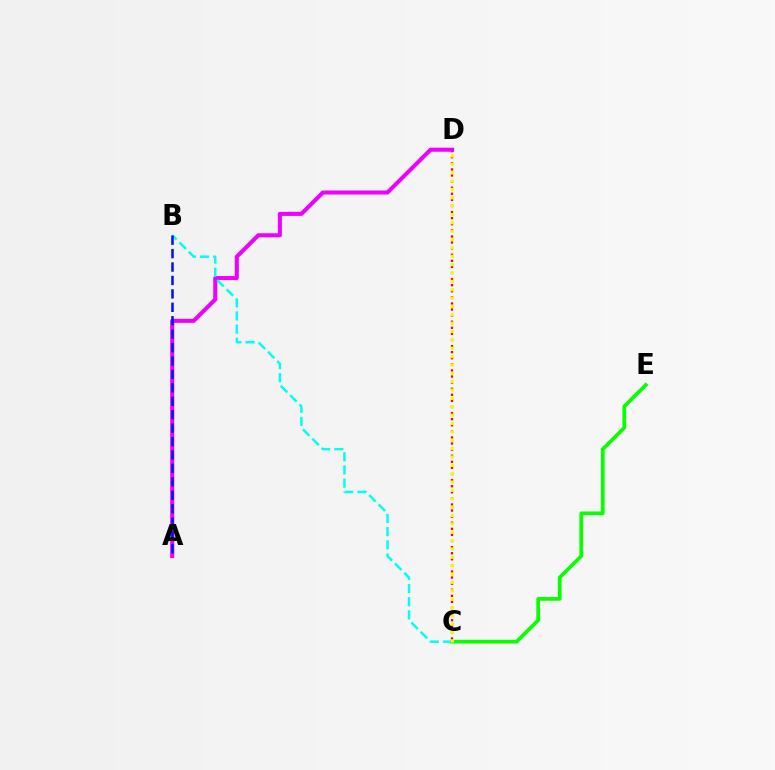{('C', 'D'): [{'color': '#ff0000', 'line_style': 'dotted', 'thickness': 1.66}, {'color': '#fcf500', 'line_style': 'dotted', 'thickness': 2.27}], ('C', 'E'): [{'color': '#08ff00', 'line_style': 'solid', 'thickness': 2.67}], ('A', 'D'): [{'color': '#ee00ff', 'line_style': 'solid', 'thickness': 2.92}], ('B', 'C'): [{'color': '#00fff6', 'line_style': 'dashed', 'thickness': 1.79}], ('A', 'B'): [{'color': '#0010ff', 'line_style': 'dashed', 'thickness': 1.82}]}